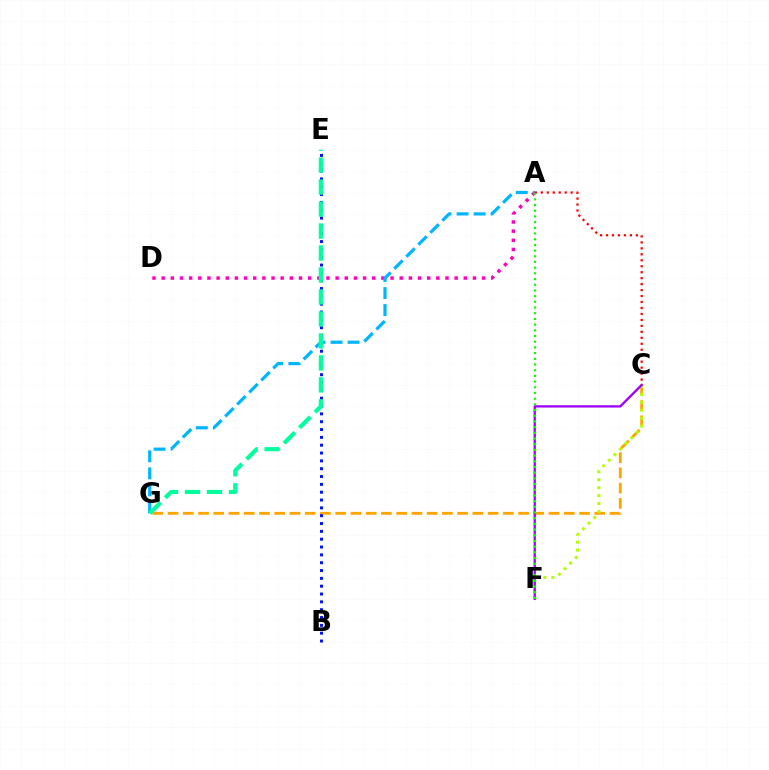{('A', 'D'): [{'color': '#ff00bd', 'line_style': 'dotted', 'thickness': 2.49}], ('A', 'G'): [{'color': '#00b5ff', 'line_style': 'dashed', 'thickness': 2.31}], ('C', 'G'): [{'color': '#ffa500', 'line_style': 'dashed', 'thickness': 2.07}], ('B', 'E'): [{'color': '#0010ff', 'line_style': 'dotted', 'thickness': 2.13}], ('C', 'F'): [{'color': '#b3ff00', 'line_style': 'dotted', 'thickness': 2.15}, {'color': '#9b00ff', 'line_style': 'solid', 'thickness': 1.66}], ('A', 'C'): [{'color': '#ff0000', 'line_style': 'dotted', 'thickness': 1.62}], ('A', 'F'): [{'color': '#08ff00', 'line_style': 'dotted', 'thickness': 1.55}], ('E', 'G'): [{'color': '#00ff9d', 'line_style': 'dashed', 'thickness': 2.99}]}